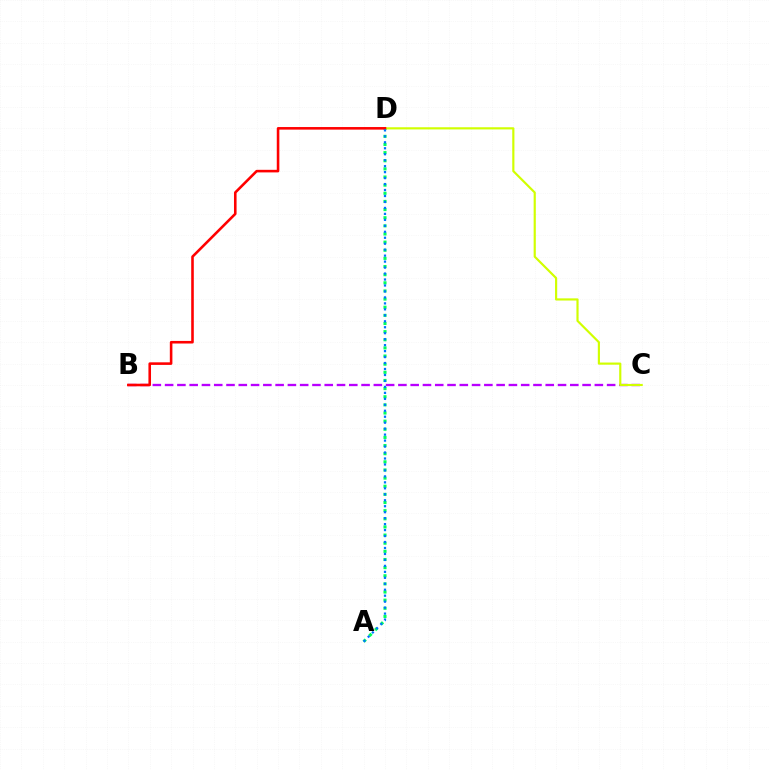{('B', 'C'): [{'color': '#b900ff', 'line_style': 'dashed', 'thickness': 1.67}], ('A', 'D'): [{'color': '#00ff5c', 'line_style': 'dotted', 'thickness': 2.21}, {'color': '#0074ff', 'line_style': 'dotted', 'thickness': 1.62}], ('C', 'D'): [{'color': '#d1ff00', 'line_style': 'solid', 'thickness': 1.56}], ('B', 'D'): [{'color': '#ff0000', 'line_style': 'solid', 'thickness': 1.86}]}